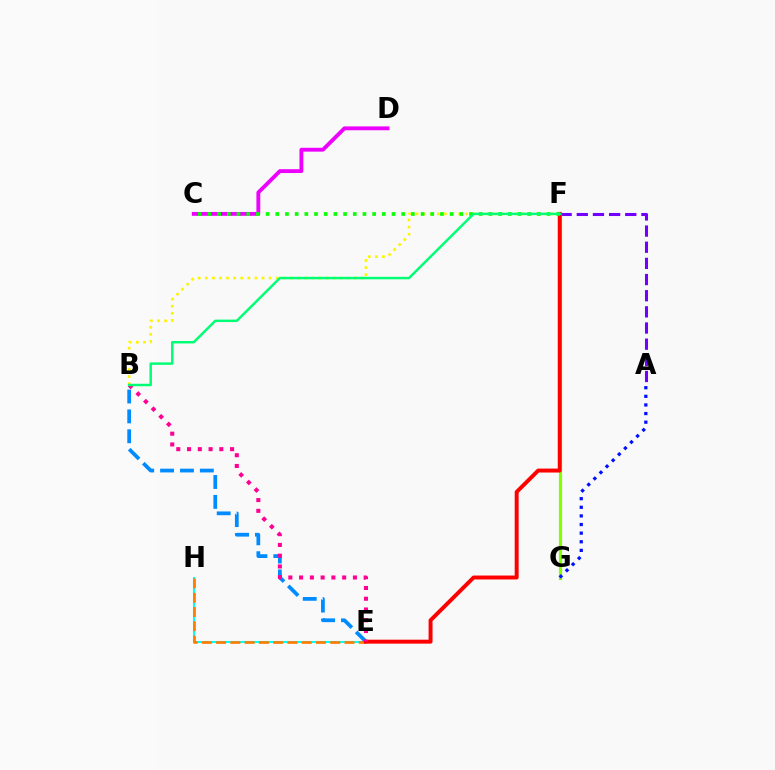{('B', 'F'): [{'color': '#fcf500', 'line_style': 'dotted', 'thickness': 1.93}, {'color': '#00ff74', 'line_style': 'solid', 'thickness': 1.78}], ('E', 'H'): [{'color': '#00fff6', 'line_style': 'solid', 'thickness': 1.5}, {'color': '#ff7c00', 'line_style': 'dashed', 'thickness': 1.94}], ('A', 'F'): [{'color': '#7200ff', 'line_style': 'dashed', 'thickness': 2.19}], ('F', 'G'): [{'color': '#84ff00', 'line_style': 'solid', 'thickness': 2.28}], ('B', 'E'): [{'color': '#008cff', 'line_style': 'dashed', 'thickness': 2.7}, {'color': '#ff0094', 'line_style': 'dotted', 'thickness': 2.92}], ('C', 'D'): [{'color': '#ee00ff', 'line_style': 'solid', 'thickness': 2.77}], ('A', 'G'): [{'color': '#0010ff', 'line_style': 'dotted', 'thickness': 2.34}], ('E', 'F'): [{'color': '#ff0000', 'line_style': 'solid', 'thickness': 2.84}], ('C', 'F'): [{'color': '#08ff00', 'line_style': 'dotted', 'thickness': 2.63}]}